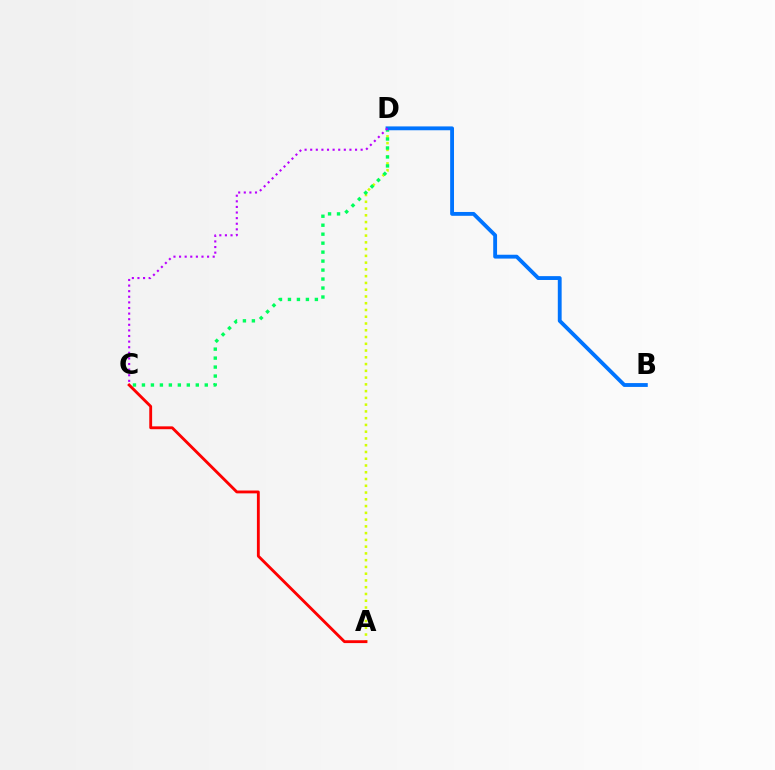{('A', 'D'): [{'color': '#d1ff00', 'line_style': 'dotted', 'thickness': 1.84}], ('C', 'D'): [{'color': '#00ff5c', 'line_style': 'dotted', 'thickness': 2.44}, {'color': '#b900ff', 'line_style': 'dotted', 'thickness': 1.52}], ('A', 'C'): [{'color': '#ff0000', 'line_style': 'solid', 'thickness': 2.05}], ('B', 'D'): [{'color': '#0074ff', 'line_style': 'solid', 'thickness': 2.77}]}